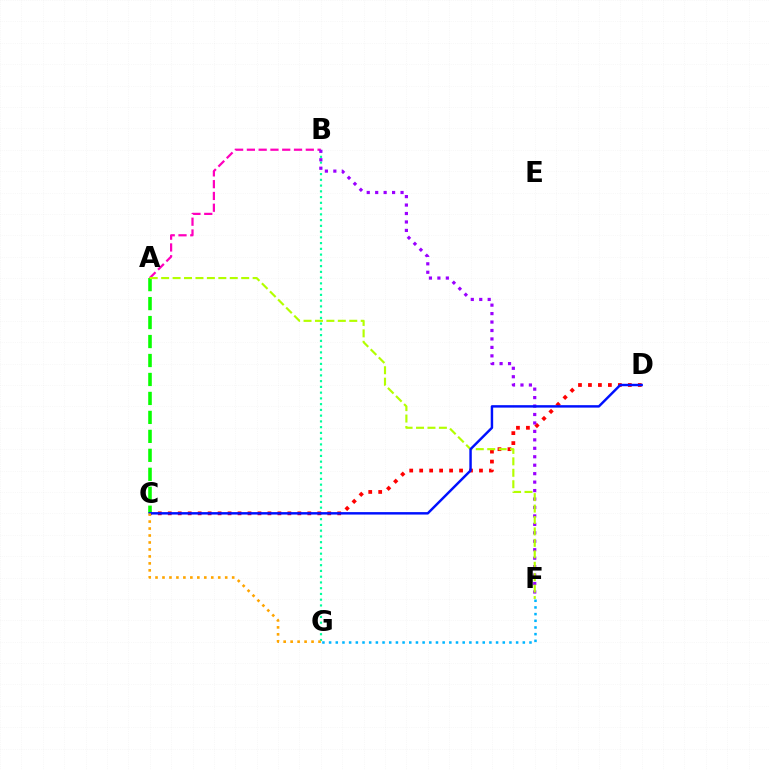{('B', 'G'): [{'color': '#00ff9d', 'line_style': 'dotted', 'thickness': 1.56}], ('A', 'B'): [{'color': '#ff00bd', 'line_style': 'dashed', 'thickness': 1.6}], ('C', 'D'): [{'color': '#ff0000', 'line_style': 'dotted', 'thickness': 2.71}, {'color': '#0010ff', 'line_style': 'solid', 'thickness': 1.76}], ('B', 'F'): [{'color': '#9b00ff', 'line_style': 'dotted', 'thickness': 2.3}], ('A', 'C'): [{'color': '#08ff00', 'line_style': 'dashed', 'thickness': 2.58}], ('A', 'F'): [{'color': '#b3ff00', 'line_style': 'dashed', 'thickness': 1.55}], ('C', 'G'): [{'color': '#ffa500', 'line_style': 'dotted', 'thickness': 1.89}], ('F', 'G'): [{'color': '#00b5ff', 'line_style': 'dotted', 'thickness': 1.81}]}